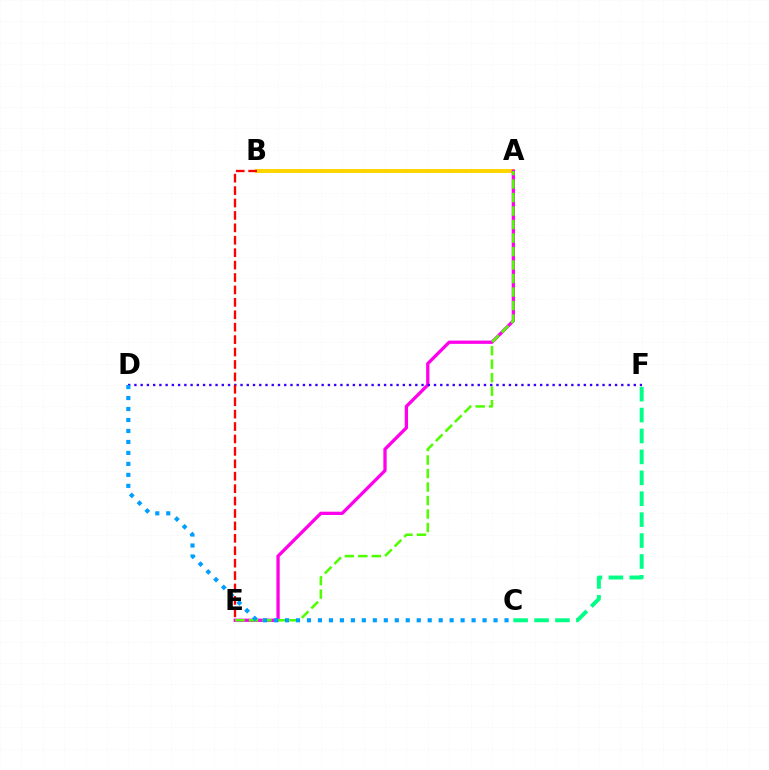{('A', 'B'): [{'color': '#ffd500', 'line_style': 'solid', 'thickness': 2.87}], ('A', 'E'): [{'color': '#ff00ed', 'line_style': 'solid', 'thickness': 2.37}, {'color': '#4fff00', 'line_style': 'dashed', 'thickness': 1.83}], ('D', 'F'): [{'color': '#3700ff', 'line_style': 'dotted', 'thickness': 1.7}], ('C', 'F'): [{'color': '#00ff86', 'line_style': 'dashed', 'thickness': 2.84}], ('C', 'D'): [{'color': '#009eff', 'line_style': 'dotted', 'thickness': 2.98}], ('B', 'E'): [{'color': '#ff0000', 'line_style': 'dashed', 'thickness': 1.69}]}